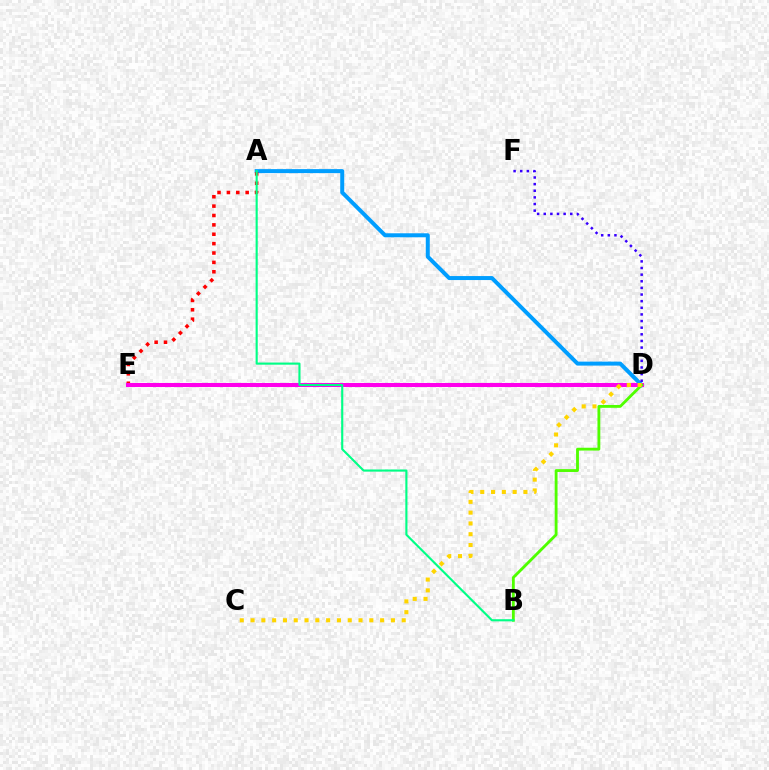{('A', 'D'): [{'color': '#009eff', 'line_style': 'solid', 'thickness': 2.87}], ('A', 'E'): [{'color': '#ff0000', 'line_style': 'dotted', 'thickness': 2.55}], ('D', 'F'): [{'color': '#3700ff', 'line_style': 'dotted', 'thickness': 1.8}], ('D', 'E'): [{'color': '#ff00ed', 'line_style': 'solid', 'thickness': 2.91}], ('B', 'D'): [{'color': '#4fff00', 'line_style': 'solid', 'thickness': 2.05}], ('C', 'D'): [{'color': '#ffd500', 'line_style': 'dotted', 'thickness': 2.93}], ('A', 'B'): [{'color': '#00ff86', 'line_style': 'solid', 'thickness': 1.53}]}